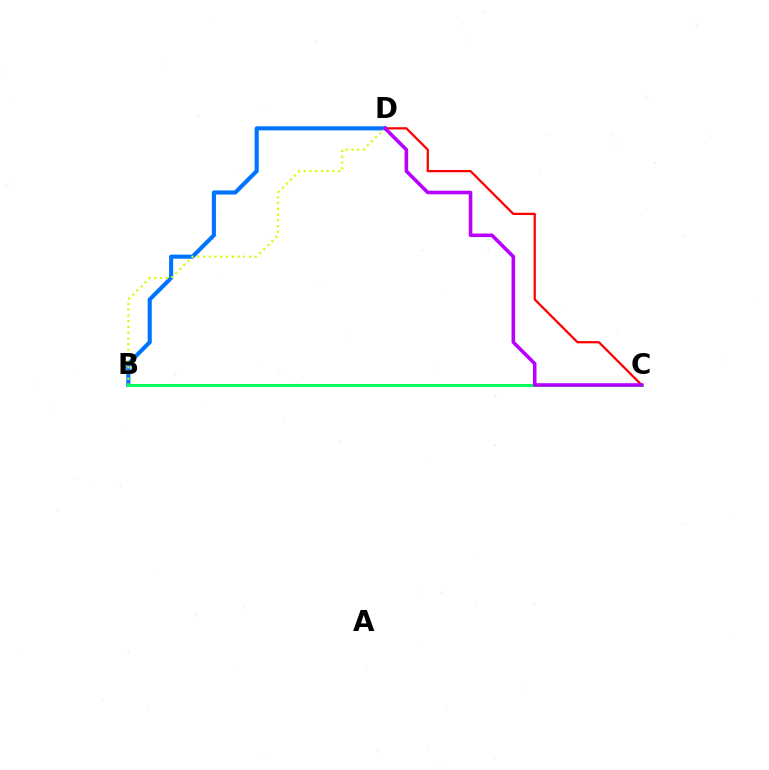{('C', 'D'): [{'color': '#ff0000', 'line_style': 'solid', 'thickness': 1.62}, {'color': '#b900ff', 'line_style': 'solid', 'thickness': 2.57}], ('B', 'D'): [{'color': '#0074ff', 'line_style': 'solid', 'thickness': 2.95}, {'color': '#d1ff00', 'line_style': 'dotted', 'thickness': 1.56}], ('B', 'C'): [{'color': '#00ff5c', 'line_style': 'solid', 'thickness': 2.14}]}